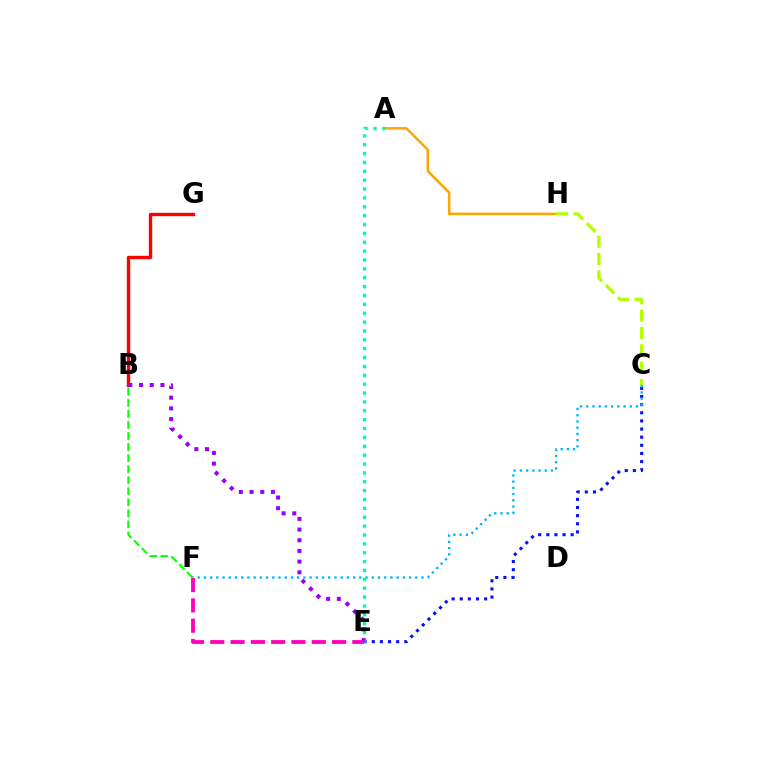{('A', 'H'): [{'color': '#ffa500', 'line_style': 'solid', 'thickness': 1.81}], ('C', 'E'): [{'color': '#0010ff', 'line_style': 'dotted', 'thickness': 2.21}], ('C', 'F'): [{'color': '#00b5ff', 'line_style': 'dotted', 'thickness': 1.69}], ('B', 'G'): [{'color': '#ff0000', 'line_style': 'solid', 'thickness': 2.44}], ('C', 'H'): [{'color': '#b3ff00', 'line_style': 'dashed', 'thickness': 2.36}], ('A', 'E'): [{'color': '#00ff9d', 'line_style': 'dotted', 'thickness': 2.41}], ('B', 'F'): [{'color': '#08ff00', 'line_style': 'dashed', 'thickness': 1.5}], ('B', 'E'): [{'color': '#9b00ff', 'line_style': 'dotted', 'thickness': 2.9}], ('E', 'F'): [{'color': '#ff00bd', 'line_style': 'dashed', 'thickness': 2.76}]}